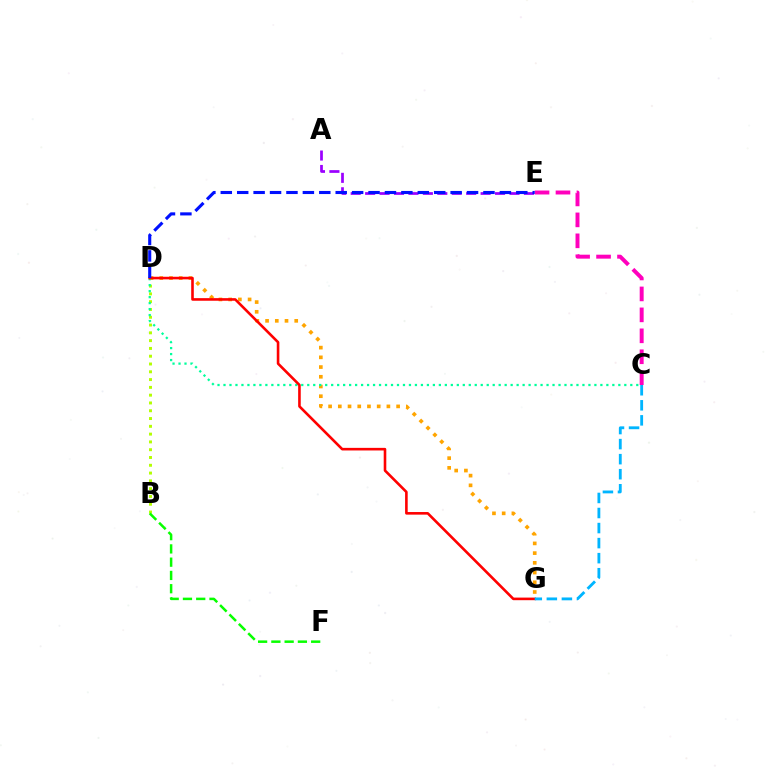{('D', 'G'): [{'color': '#ffa500', 'line_style': 'dotted', 'thickness': 2.64}, {'color': '#ff0000', 'line_style': 'solid', 'thickness': 1.88}], ('B', 'D'): [{'color': '#b3ff00', 'line_style': 'dotted', 'thickness': 2.12}], ('A', 'E'): [{'color': '#9b00ff', 'line_style': 'dashed', 'thickness': 1.96}], ('C', 'D'): [{'color': '#00ff9d', 'line_style': 'dotted', 'thickness': 1.63}], ('B', 'F'): [{'color': '#08ff00', 'line_style': 'dashed', 'thickness': 1.8}], ('C', 'E'): [{'color': '#ff00bd', 'line_style': 'dashed', 'thickness': 2.85}], ('C', 'G'): [{'color': '#00b5ff', 'line_style': 'dashed', 'thickness': 2.04}], ('D', 'E'): [{'color': '#0010ff', 'line_style': 'dashed', 'thickness': 2.23}]}